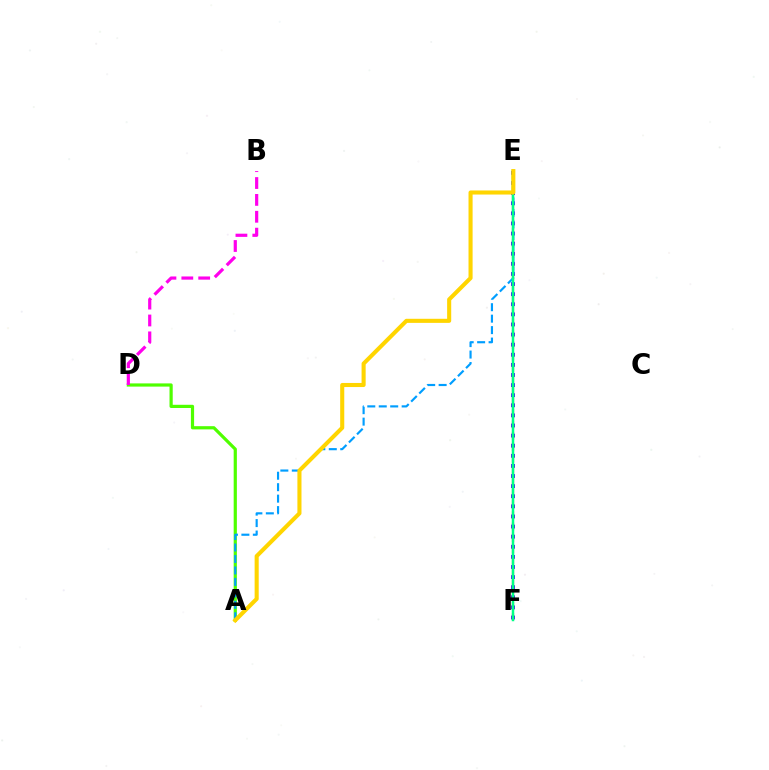{('E', 'F'): [{'color': '#3700ff', 'line_style': 'dotted', 'thickness': 2.75}, {'color': '#ff0000', 'line_style': 'dashed', 'thickness': 1.54}, {'color': '#00ff86', 'line_style': 'solid', 'thickness': 1.79}], ('A', 'D'): [{'color': '#4fff00', 'line_style': 'solid', 'thickness': 2.31}], ('A', 'E'): [{'color': '#009eff', 'line_style': 'dashed', 'thickness': 1.56}, {'color': '#ffd500', 'line_style': 'solid', 'thickness': 2.94}], ('B', 'D'): [{'color': '#ff00ed', 'line_style': 'dashed', 'thickness': 2.29}]}